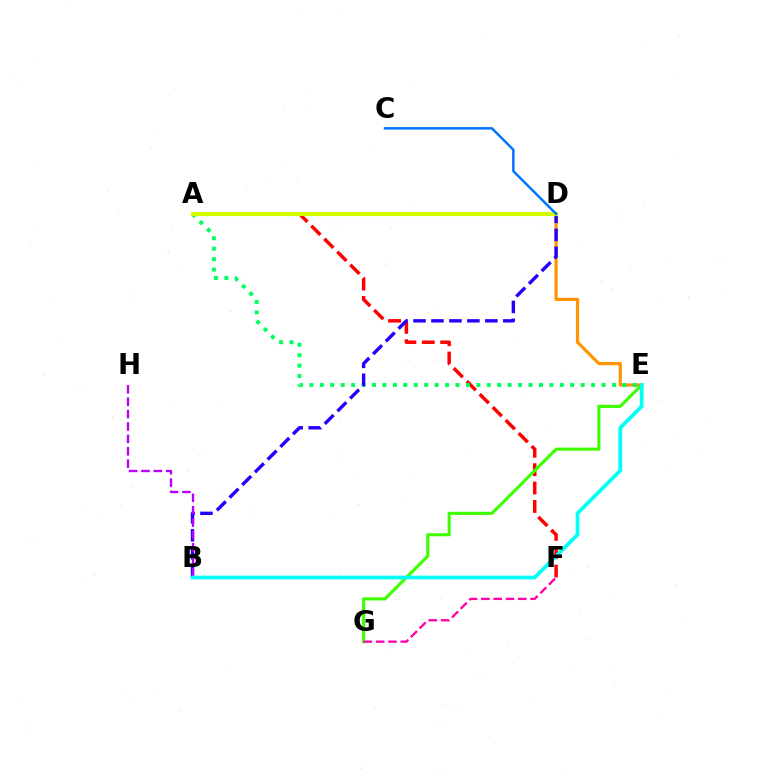{('D', 'E'): [{'color': '#ff9400', 'line_style': 'solid', 'thickness': 2.3}], ('A', 'F'): [{'color': '#ff0000', 'line_style': 'dashed', 'thickness': 2.5}], ('A', 'E'): [{'color': '#00ff5c', 'line_style': 'dotted', 'thickness': 2.84}], ('E', 'G'): [{'color': '#3dff00', 'line_style': 'solid', 'thickness': 2.24}], ('B', 'D'): [{'color': '#2500ff', 'line_style': 'dashed', 'thickness': 2.44}], ('B', 'H'): [{'color': '#b900ff', 'line_style': 'dashed', 'thickness': 1.68}], ('F', 'G'): [{'color': '#ff00ac', 'line_style': 'dashed', 'thickness': 1.67}], ('A', 'D'): [{'color': '#d1ff00', 'line_style': 'solid', 'thickness': 2.97}], ('B', 'E'): [{'color': '#00fff6', 'line_style': 'solid', 'thickness': 2.67}], ('C', 'D'): [{'color': '#0074ff', 'line_style': 'solid', 'thickness': 1.78}]}